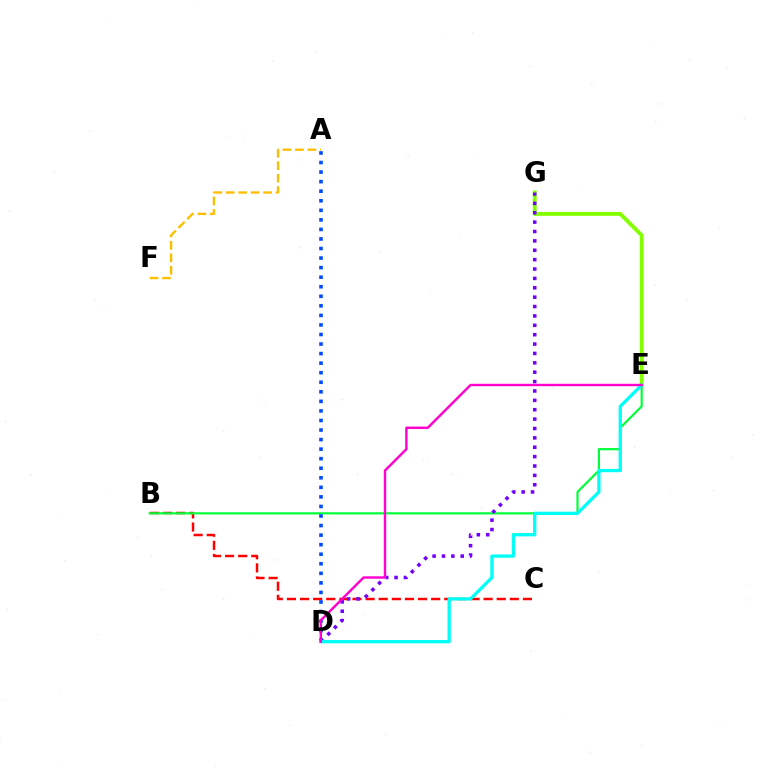{('B', 'C'): [{'color': '#ff0000', 'line_style': 'dashed', 'thickness': 1.78}], ('B', 'E'): [{'color': '#00ff39', 'line_style': 'solid', 'thickness': 1.57}], ('E', 'G'): [{'color': '#84ff00', 'line_style': 'solid', 'thickness': 2.79}], ('A', 'F'): [{'color': '#ffbd00', 'line_style': 'dashed', 'thickness': 1.69}], ('D', 'G'): [{'color': '#7200ff', 'line_style': 'dotted', 'thickness': 2.55}], ('A', 'D'): [{'color': '#004bff', 'line_style': 'dotted', 'thickness': 2.6}], ('D', 'E'): [{'color': '#00fff6', 'line_style': 'solid', 'thickness': 2.37}, {'color': '#ff00cf', 'line_style': 'solid', 'thickness': 1.74}]}